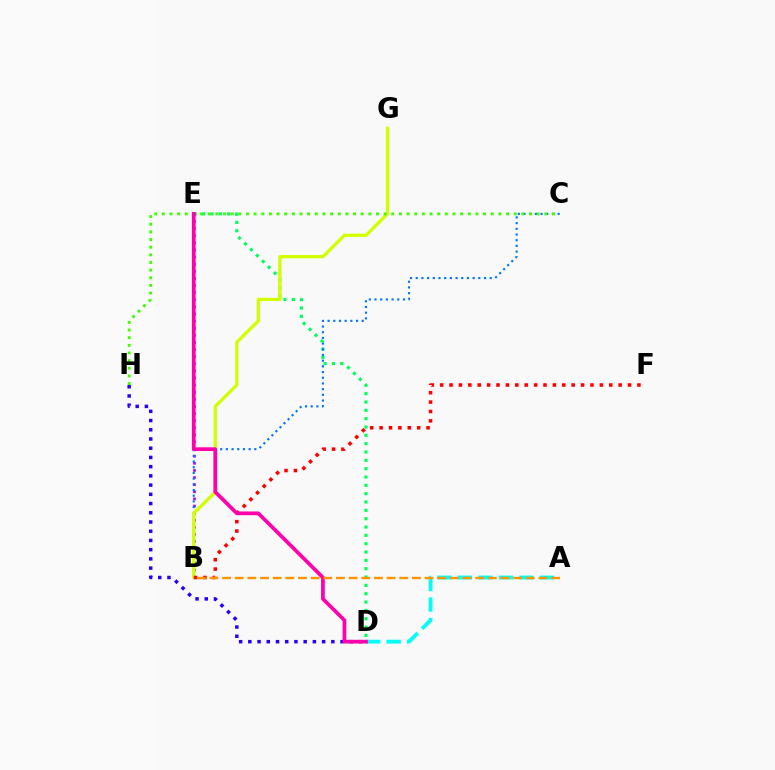{('D', 'E'): [{'color': '#00ff5c', 'line_style': 'dotted', 'thickness': 2.27}, {'color': '#ff00ac', 'line_style': 'solid', 'thickness': 2.67}], ('B', 'E'): [{'color': '#b900ff', 'line_style': 'dotted', 'thickness': 1.93}], ('D', 'H'): [{'color': '#2500ff', 'line_style': 'dotted', 'thickness': 2.51}], ('B', 'C'): [{'color': '#0074ff', 'line_style': 'dotted', 'thickness': 1.55}], ('B', 'G'): [{'color': '#d1ff00', 'line_style': 'solid', 'thickness': 2.35}], ('A', 'D'): [{'color': '#00fff6', 'line_style': 'dashed', 'thickness': 2.78}], ('B', 'F'): [{'color': '#ff0000', 'line_style': 'dotted', 'thickness': 2.55}], ('C', 'H'): [{'color': '#3dff00', 'line_style': 'dotted', 'thickness': 2.08}], ('A', 'B'): [{'color': '#ff9400', 'line_style': 'dashed', 'thickness': 1.72}]}